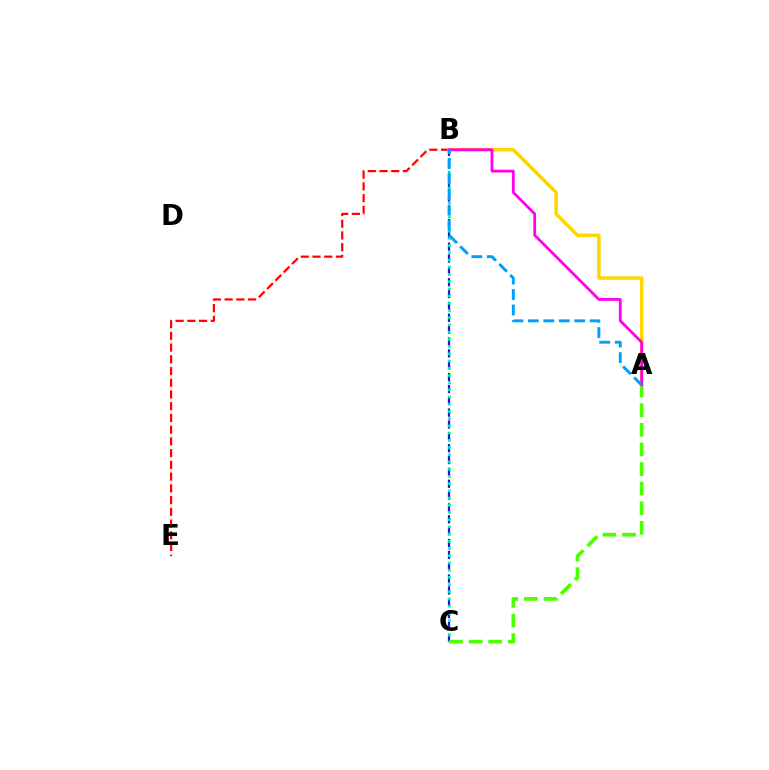{('B', 'C'): [{'color': '#3700ff', 'line_style': 'dashed', 'thickness': 1.61}, {'color': '#00ff86', 'line_style': 'dotted', 'thickness': 1.96}], ('B', 'E'): [{'color': '#ff0000', 'line_style': 'dashed', 'thickness': 1.59}], ('A', 'C'): [{'color': '#4fff00', 'line_style': 'dashed', 'thickness': 2.66}], ('A', 'B'): [{'color': '#ffd500', 'line_style': 'solid', 'thickness': 2.49}, {'color': '#ff00ed', 'line_style': 'solid', 'thickness': 2.0}, {'color': '#009eff', 'line_style': 'dashed', 'thickness': 2.1}]}